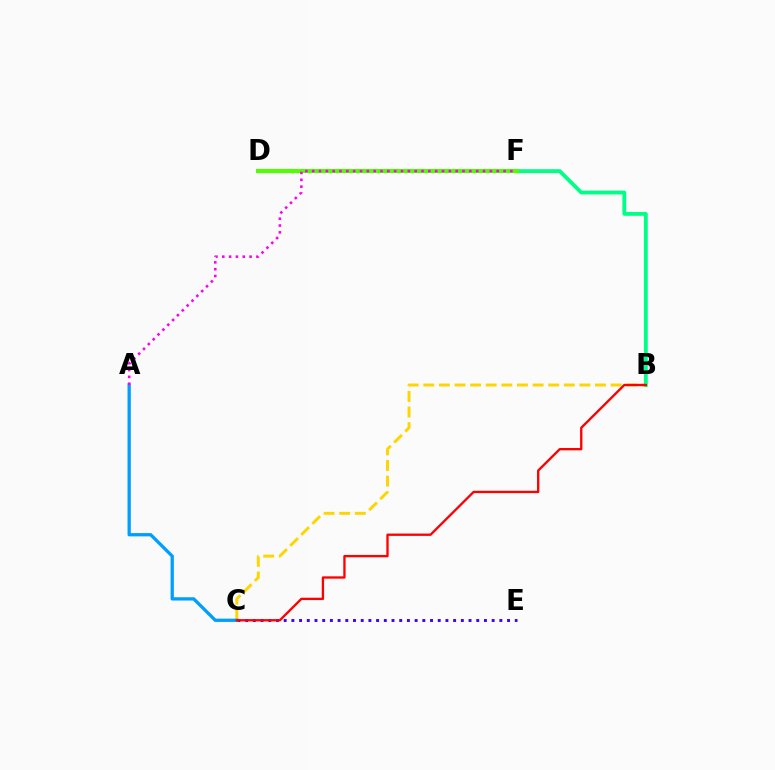{('B', 'C'): [{'color': '#ffd500', 'line_style': 'dashed', 'thickness': 2.12}, {'color': '#ff0000', 'line_style': 'solid', 'thickness': 1.68}], ('B', 'F'): [{'color': '#00ff86', 'line_style': 'solid', 'thickness': 2.76}], ('C', 'E'): [{'color': '#3700ff', 'line_style': 'dotted', 'thickness': 2.09}], ('A', 'C'): [{'color': '#009eff', 'line_style': 'solid', 'thickness': 2.37}], ('D', 'F'): [{'color': '#4fff00', 'line_style': 'solid', 'thickness': 2.96}], ('A', 'F'): [{'color': '#ff00ed', 'line_style': 'dotted', 'thickness': 1.86}]}